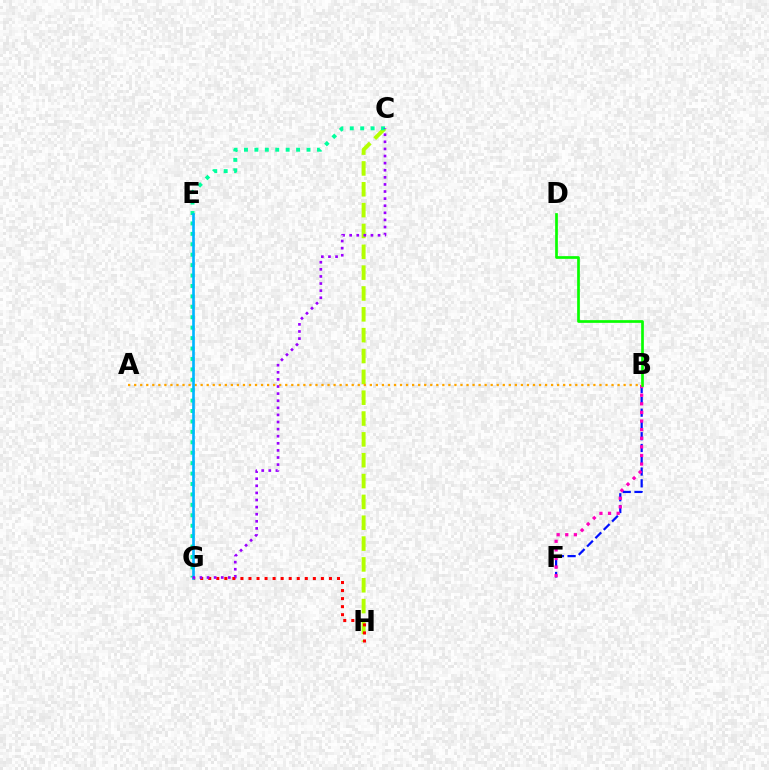{('C', 'H'): [{'color': '#b3ff00', 'line_style': 'dashed', 'thickness': 2.83}], ('B', 'F'): [{'color': '#0010ff', 'line_style': 'dashed', 'thickness': 1.6}, {'color': '#ff00bd', 'line_style': 'dotted', 'thickness': 2.34}], ('C', 'G'): [{'color': '#00ff9d', 'line_style': 'dotted', 'thickness': 2.83}, {'color': '#9b00ff', 'line_style': 'dotted', 'thickness': 1.93}], ('G', 'H'): [{'color': '#ff0000', 'line_style': 'dotted', 'thickness': 2.19}], ('B', 'D'): [{'color': '#08ff00', 'line_style': 'solid', 'thickness': 1.95}], ('A', 'B'): [{'color': '#ffa500', 'line_style': 'dotted', 'thickness': 1.64}], ('E', 'G'): [{'color': '#00b5ff', 'line_style': 'solid', 'thickness': 1.91}]}